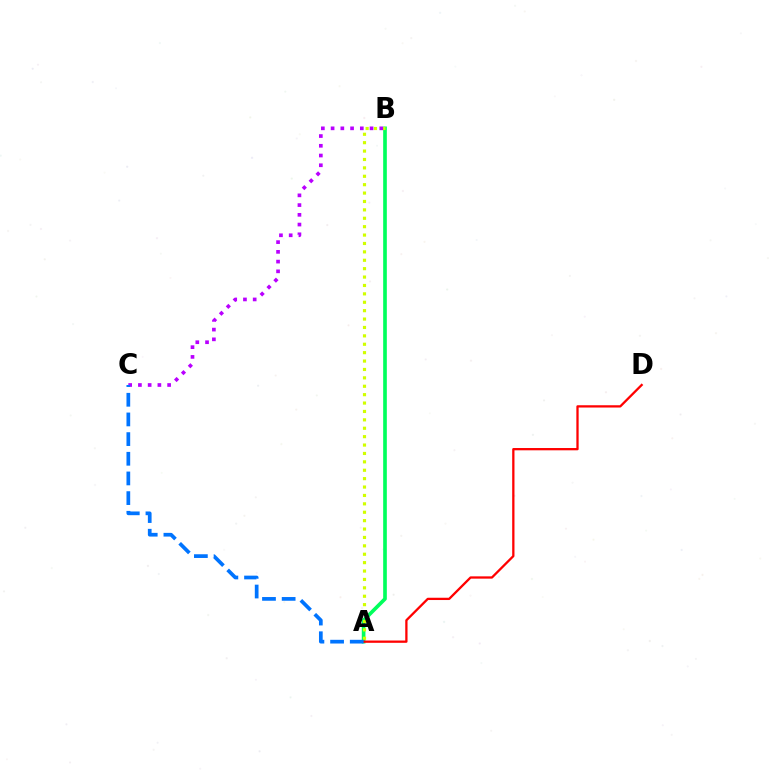{('A', 'B'): [{'color': '#00ff5c', 'line_style': 'solid', 'thickness': 2.63}, {'color': '#d1ff00', 'line_style': 'dotted', 'thickness': 2.28}], ('A', 'D'): [{'color': '#ff0000', 'line_style': 'solid', 'thickness': 1.65}], ('B', 'C'): [{'color': '#b900ff', 'line_style': 'dotted', 'thickness': 2.65}], ('A', 'C'): [{'color': '#0074ff', 'line_style': 'dashed', 'thickness': 2.67}]}